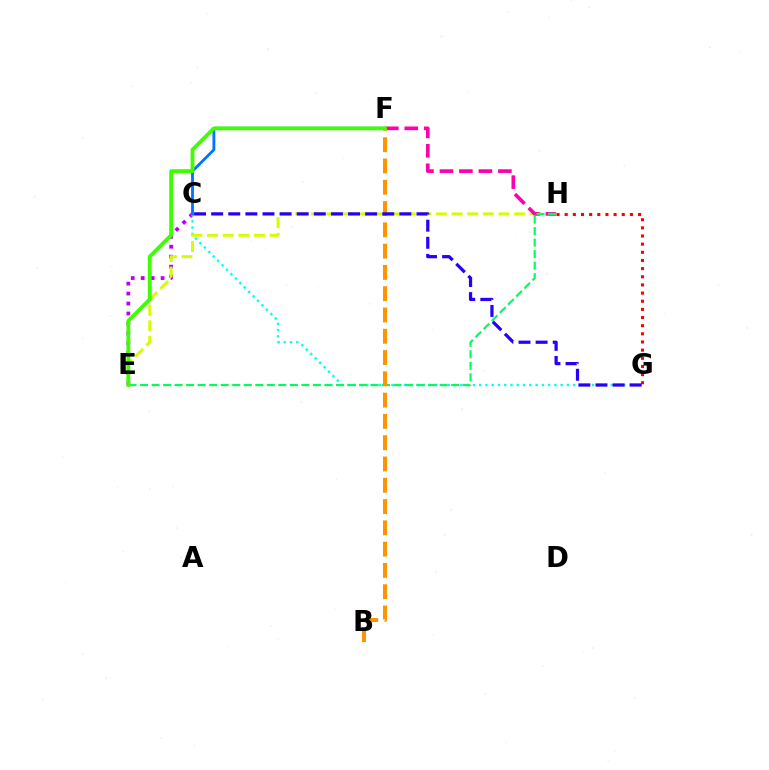{('C', 'E'): [{'color': '#b900ff', 'line_style': 'dotted', 'thickness': 2.71}], ('C', 'G'): [{'color': '#00fff6', 'line_style': 'dotted', 'thickness': 1.7}, {'color': '#2500ff', 'line_style': 'dashed', 'thickness': 2.32}], ('E', 'H'): [{'color': '#d1ff00', 'line_style': 'dashed', 'thickness': 2.13}, {'color': '#00ff5c', 'line_style': 'dashed', 'thickness': 1.57}], ('F', 'H'): [{'color': '#ff00ac', 'line_style': 'dashed', 'thickness': 2.65}], ('C', 'F'): [{'color': '#0074ff', 'line_style': 'solid', 'thickness': 2.04}], ('G', 'H'): [{'color': '#ff0000', 'line_style': 'dotted', 'thickness': 2.21}], ('B', 'F'): [{'color': '#ff9400', 'line_style': 'dashed', 'thickness': 2.89}], ('E', 'F'): [{'color': '#3dff00', 'line_style': 'solid', 'thickness': 2.75}]}